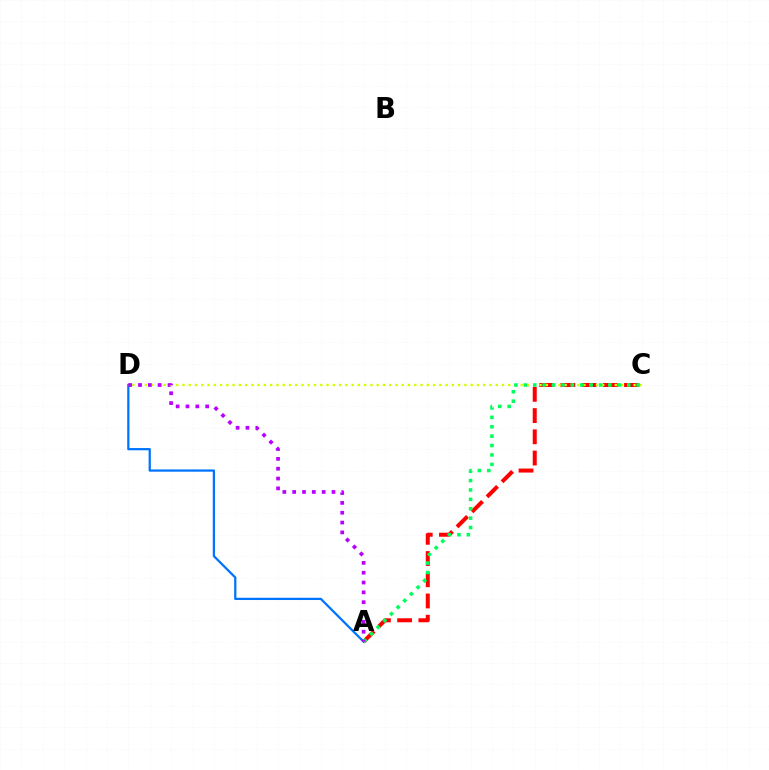{('A', 'C'): [{'color': '#ff0000', 'line_style': 'dashed', 'thickness': 2.88}, {'color': '#00ff5c', 'line_style': 'dotted', 'thickness': 2.55}], ('A', 'D'): [{'color': '#0074ff', 'line_style': 'solid', 'thickness': 1.63}, {'color': '#b900ff', 'line_style': 'dotted', 'thickness': 2.67}], ('C', 'D'): [{'color': '#d1ff00', 'line_style': 'dotted', 'thickness': 1.7}]}